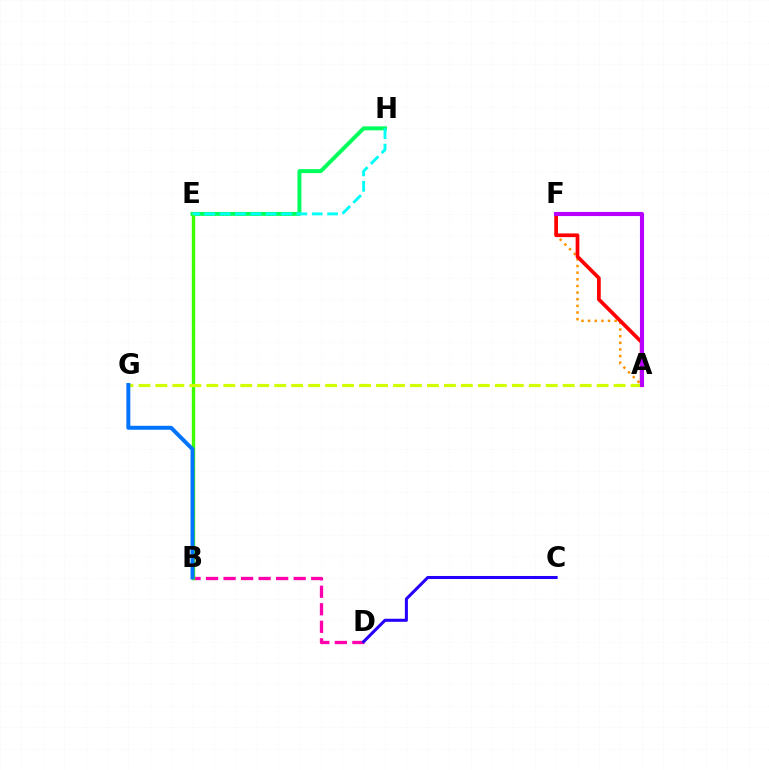{('A', 'F'): [{'color': '#ff9400', 'line_style': 'dotted', 'thickness': 1.8}, {'color': '#ff0000', 'line_style': 'solid', 'thickness': 2.67}, {'color': '#b900ff', 'line_style': 'solid', 'thickness': 2.95}], ('B', 'D'): [{'color': '#ff00ac', 'line_style': 'dashed', 'thickness': 2.38}], ('C', 'D'): [{'color': '#2500ff', 'line_style': 'solid', 'thickness': 2.19}], ('E', 'H'): [{'color': '#00ff5c', 'line_style': 'solid', 'thickness': 2.85}, {'color': '#00fff6', 'line_style': 'dashed', 'thickness': 2.09}], ('B', 'E'): [{'color': '#3dff00', 'line_style': 'solid', 'thickness': 2.45}], ('A', 'G'): [{'color': '#d1ff00', 'line_style': 'dashed', 'thickness': 2.31}], ('B', 'G'): [{'color': '#0074ff', 'line_style': 'solid', 'thickness': 2.84}]}